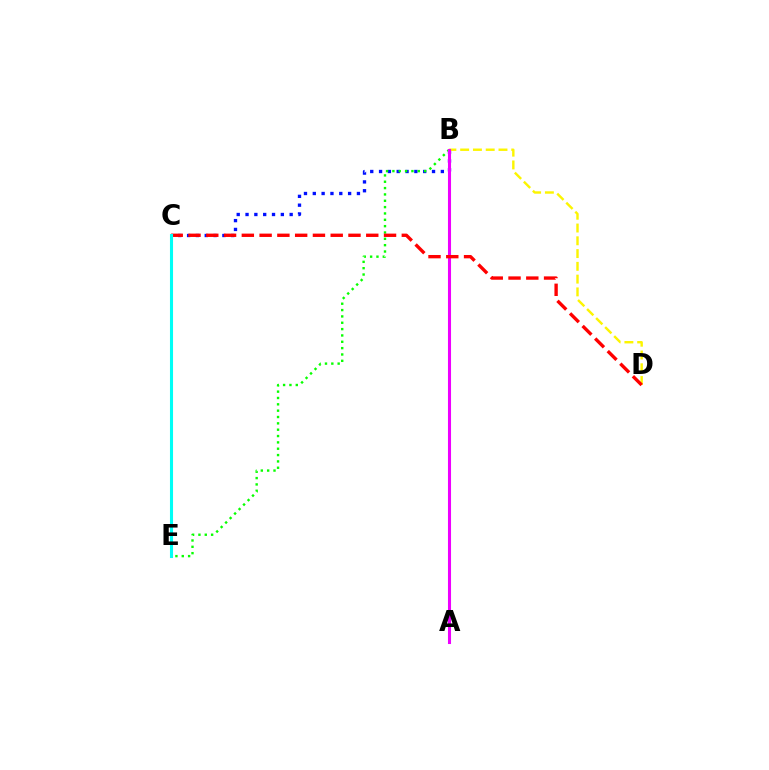{('B', 'C'): [{'color': '#0010ff', 'line_style': 'dotted', 'thickness': 2.4}], ('B', 'E'): [{'color': '#08ff00', 'line_style': 'dotted', 'thickness': 1.72}], ('B', 'D'): [{'color': '#fcf500', 'line_style': 'dashed', 'thickness': 1.74}], ('A', 'B'): [{'color': '#ee00ff', 'line_style': 'solid', 'thickness': 2.21}], ('C', 'D'): [{'color': '#ff0000', 'line_style': 'dashed', 'thickness': 2.41}], ('C', 'E'): [{'color': '#00fff6', 'line_style': 'solid', 'thickness': 2.22}]}